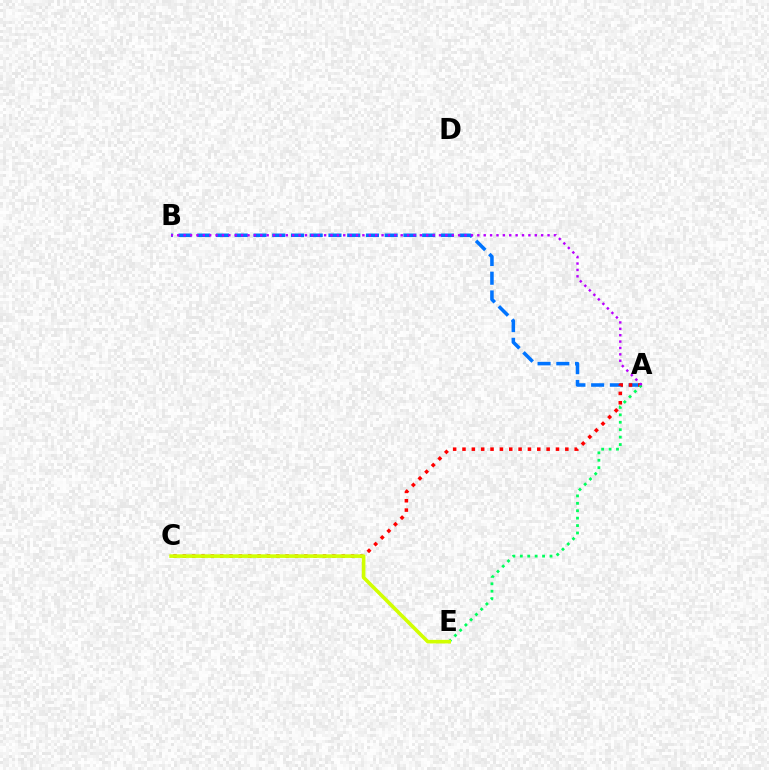{('A', 'B'): [{'color': '#0074ff', 'line_style': 'dashed', 'thickness': 2.55}, {'color': '#b900ff', 'line_style': 'dotted', 'thickness': 1.73}], ('A', 'C'): [{'color': '#ff0000', 'line_style': 'dotted', 'thickness': 2.54}], ('A', 'E'): [{'color': '#00ff5c', 'line_style': 'dotted', 'thickness': 2.02}], ('C', 'E'): [{'color': '#d1ff00', 'line_style': 'solid', 'thickness': 2.6}]}